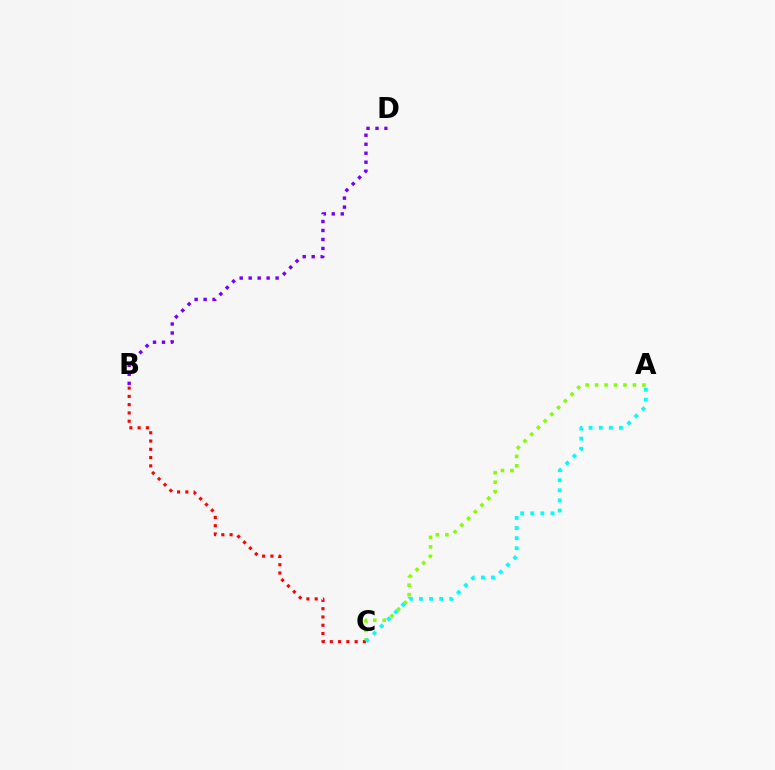{('A', 'C'): [{'color': '#84ff00', 'line_style': 'dotted', 'thickness': 2.57}, {'color': '#00fff6', 'line_style': 'dotted', 'thickness': 2.74}], ('B', 'D'): [{'color': '#7200ff', 'line_style': 'dotted', 'thickness': 2.44}], ('B', 'C'): [{'color': '#ff0000', 'line_style': 'dotted', 'thickness': 2.25}]}